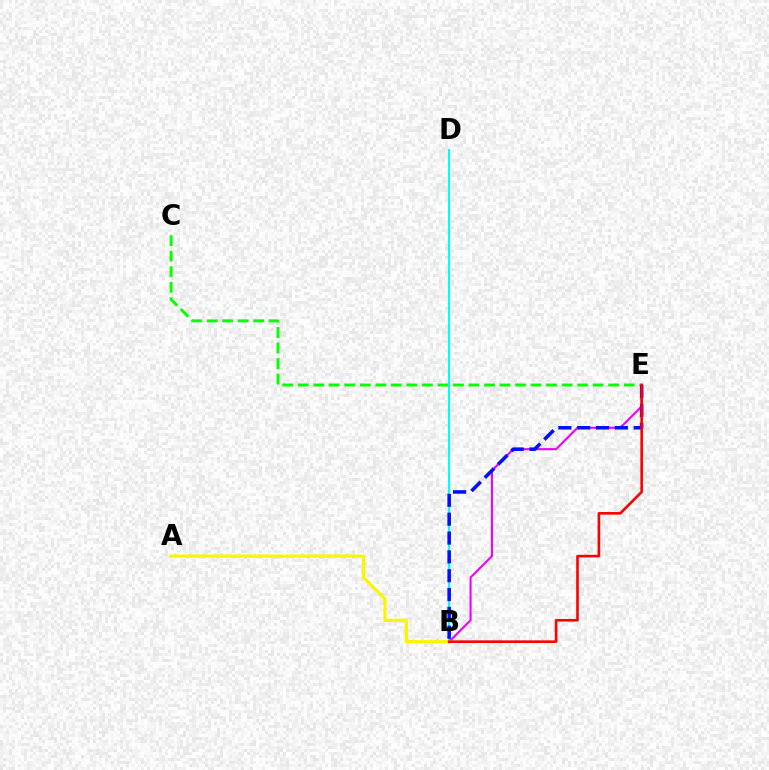{('B', 'D'): [{'color': '#00fff6', 'line_style': 'solid', 'thickness': 1.53}], ('B', 'E'): [{'color': '#ee00ff', 'line_style': 'solid', 'thickness': 1.5}, {'color': '#0010ff', 'line_style': 'dashed', 'thickness': 2.56}, {'color': '#ff0000', 'line_style': 'solid', 'thickness': 1.88}], ('C', 'E'): [{'color': '#08ff00', 'line_style': 'dashed', 'thickness': 2.11}], ('A', 'B'): [{'color': '#fcf500', 'line_style': 'solid', 'thickness': 2.3}]}